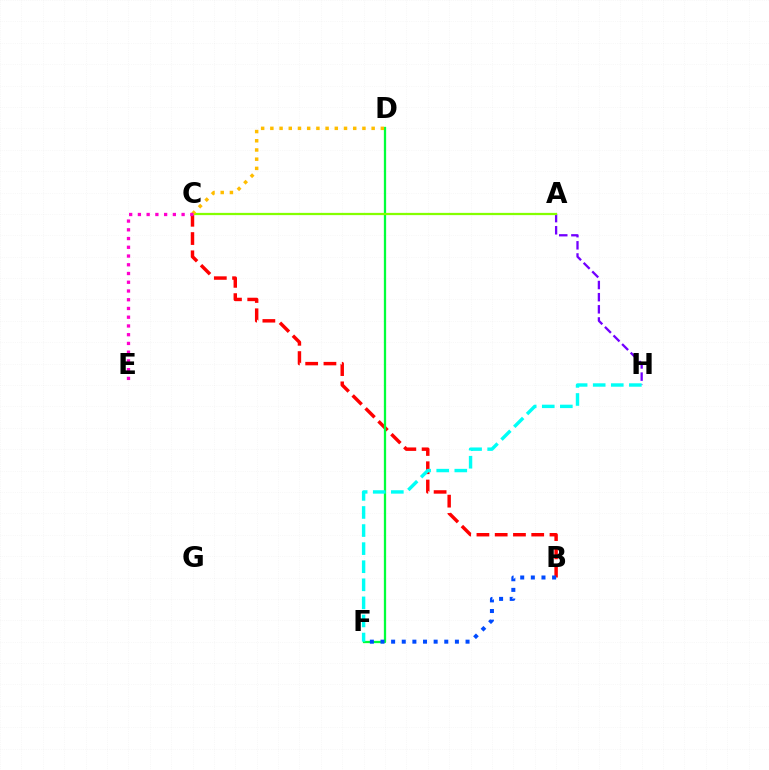{('B', 'C'): [{'color': '#ff0000', 'line_style': 'dashed', 'thickness': 2.48}], ('A', 'H'): [{'color': '#7200ff', 'line_style': 'dashed', 'thickness': 1.65}], ('D', 'F'): [{'color': '#00ff39', 'line_style': 'solid', 'thickness': 1.64}], ('F', 'H'): [{'color': '#00fff6', 'line_style': 'dashed', 'thickness': 2.46}], ('A', 'C'): [{'color': '#84ff00', 'line_style': 'solid', 'thickness': 1.62}], ('C', 'D'): [{'color': '#ffbd00', 'line_style': 'dotted', 'thickness': 2.5}], ('B', 'F'): [{'color': '#004bff', 'line_style': 'dotted', 'thickness': 2.89}], ('C', 'E'): [{'color': '#ff00cf', 'line_style': 'dotted', 'thickness': 2.37}]}